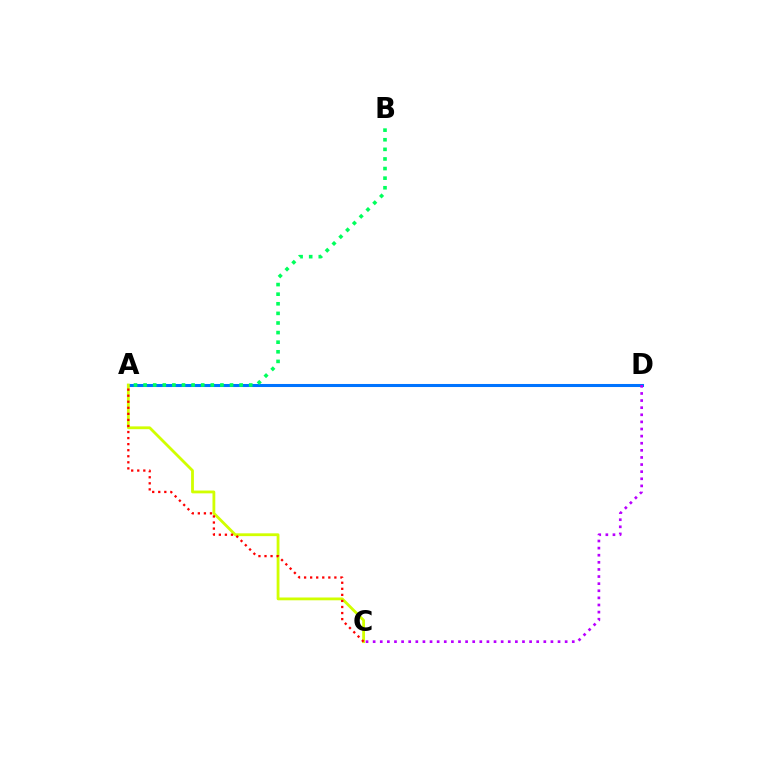{('A', 'D'): [{'color': '#0074ff', 'line_style': 'solid', 'thickness': 2.19}], ('A', 'C'): [{'color': '#d1ff00', 'line_style': 'solid', 'thickness': 2.02}, {'color': '#ff0000', 'line_style': 'dotted', 'thickness': 1.65}], ('C', 'D'): [{'color': '#b900ff', 'line_style': 'dotted', 'thickness': 1.93}], ('A', 'B'): [{'color': '#00ff5c', 'line_style': 'dotted', 'thickness': 2.61}]}